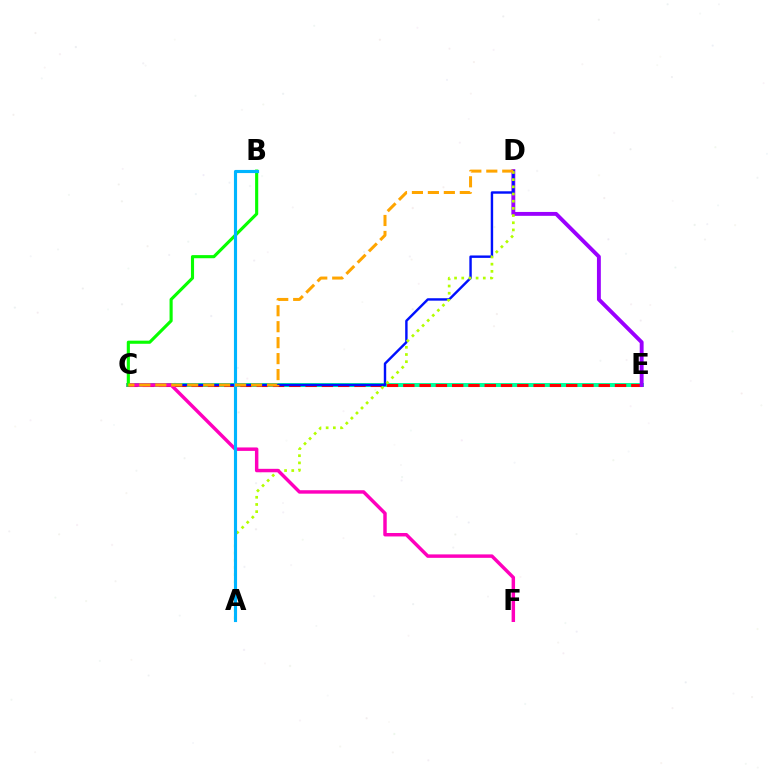{('C', 'E'): [{'color': '#00ff9d', 'line_style': 'solid', 'thickness': 2.85}, {'color': '#ff0000', 'line_style': 'dashed', 'thickness': 2.21}], ('D', 'E'): [{'color': '#9b00ff', 'line_style': 'solid', 'thickness': 2.8}], ('C', 'D'): [{'color': '#0010ff', 'line_style': 'solid', 'thickness': 1.74}, {'color': '#ffa500', 'line_style': 'dashed', 'thickness': 2.17}], ('A', 'D'): [{'color': '#b3ff00', 'line_style': 'dotted', 'thickness': 1.95}], ('C', 'F'): [{'color': '#ff00bd', 'line_style': 'solid', 'thickness': 2.49}], ('B', 'C'): [{'color': '#08ff00', 'line_style': 'solid', 'thickness': 2.24}], ('A', 'B'): [{'color': '#00b5ff', 'line_style': 'solid', 'thickness': 2.25}]}